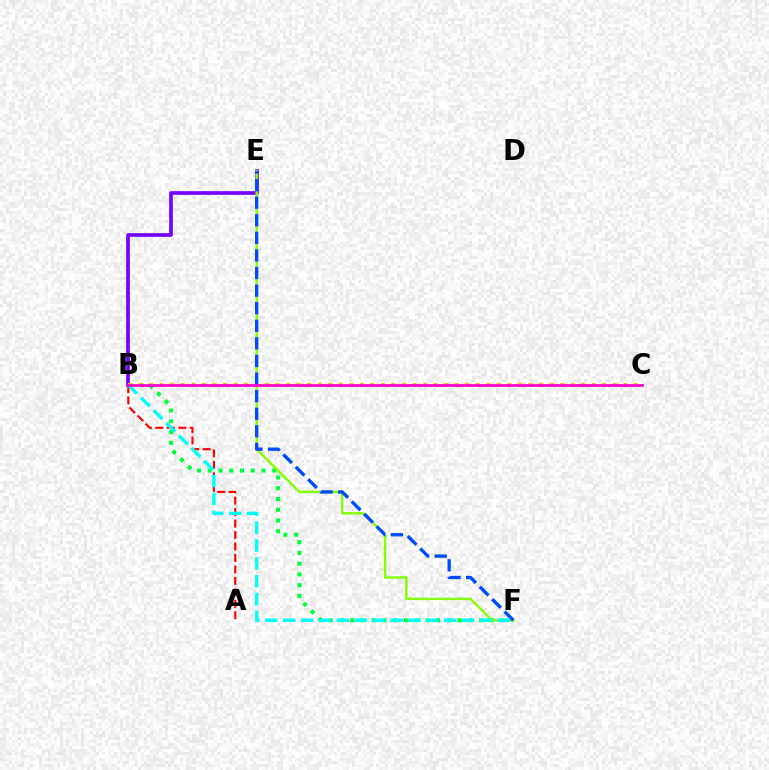{('B', 'F'): [{'color': '#00ff39', 'line_style': 'dotted', 'thickness': 2.92}, {'color': '#00fff6', 'line_style': 'dashed', 'thickness': 2.43}], ('A', 'B'): [{'color': '#ff0000', 'line_style': 'dashed', 'thickness': 1.56}], ('B', 'E'): [{'color': '#7200ff', 'line_style': 'solid', 'thickness': 2.64}], ('E', 'F'): [{'color': '#84ff00', 'line_style': 'solid', 'thickness': 1.74}, {'color': '#004bff', 'line_style': 'dashed', 'thickness': 2.39}], ('B', 'C'): [{'color': '#ffbd00', 'line_style': 'dotted', 'thickness': 2.86}, {'color': '#ff00cf', 'line_style': 'solid', 'thickness': 1.97}]}